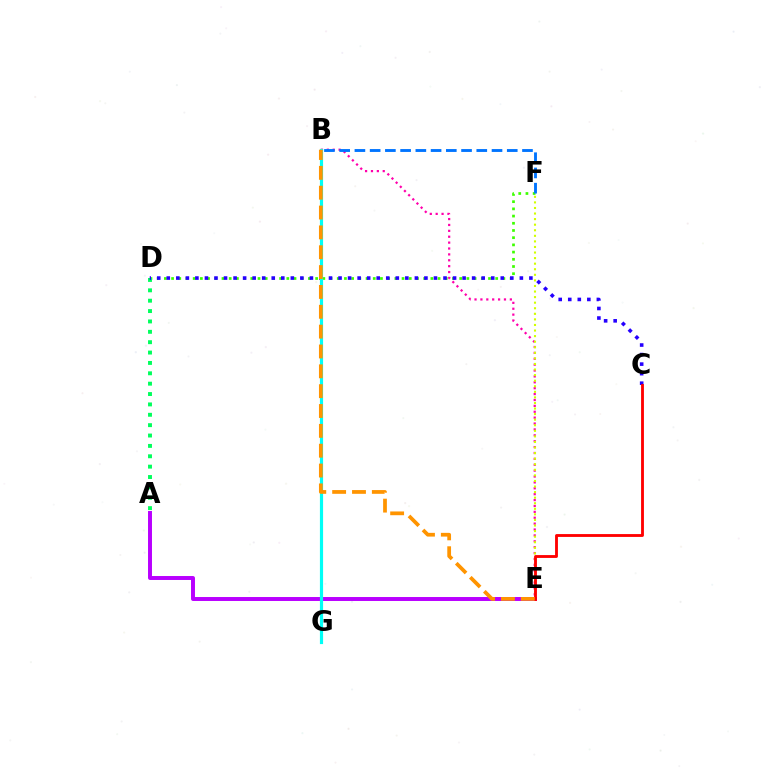{('D', 'F'): [{'color': '#3dff00', 'line_style': 'dotted', 'thickness': 1.96}], ('A', 'E'): [{'color': '#b900ff', 'line_style': 'solid', 'thickness': 2.85}], ('A', 'D'): [{'color': '#00ff5c', 'line_style': 'dotted', 'thickness': 2.82}], ('C', 'D'): [{'color': '#2500ff', 'line_style': 'dotted', 'thickness': 2.59}], ('B', 'E'): [{'color': '#ff00ac', 'line_style': 'dotted', 'thickness': 1.6}, {'color': '#ff9400', 'line_style': 'dashed', 'thickness': 2.7}], ('B', 'G'): [{'color': '#00fff6', 'line_style': 'solid', 'thickness': 2.29}], ('E', 'F'): [{'color': '#d1ff00', 'line_style': 'dotted', 'thickness': 1.51}], ('B', 'F'): [{'color': '#0074ff', 'line_style': 'dashed', 'thickness': 2.07}], ('C', 'E'): [{'color': '#ff0000', 'line_style': 'solid', 'thickness': 2.05}]}